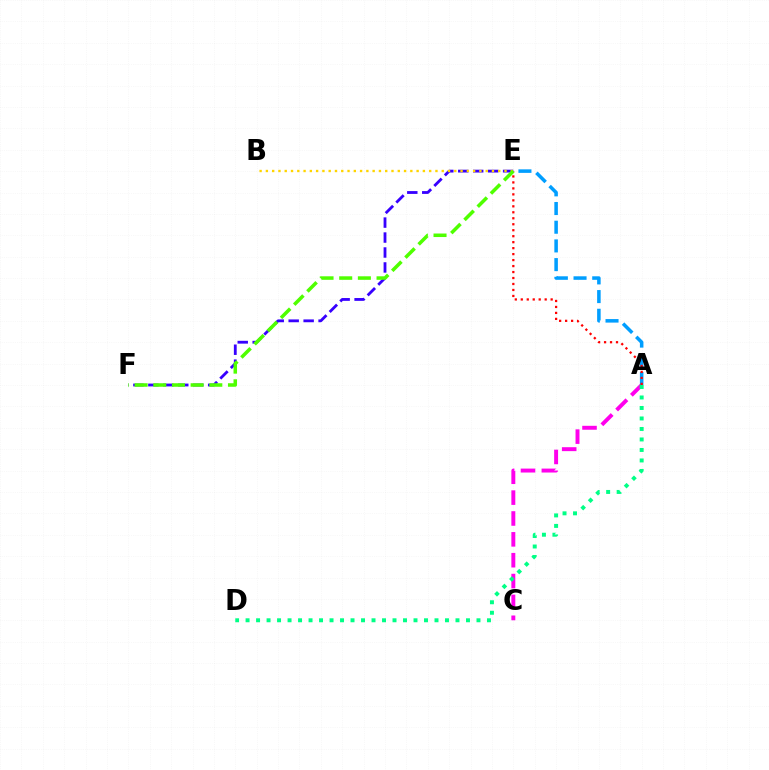{('E', 'F'): [{'color': '#3700ff', 'line_style': 'dashed', 'thickness': 2.03}, {'color': '#4fff00', 'line_style': 'dashed', 'thickness': 2.54}], ('B', 'E'): [{'color': '#ffd500', 'line_style': 'dotted', 'thickness': 1.71}], ('A', 'C'): [{'color': '#ff00ed', 'line_style': 'dashed', 'thickness': 2.83}], ('A', 'E'): [{'color': '#009eff', 'line_style': 'dashed', 'thickness': 2.54}, {'color': '#ff0000', 'line_style': 'dotted', 'thickness': 1.62}], ('A', 'D'): [{'color': '#00ff86', 'line_style': 'dotted', 'thickness': 2.85}]}